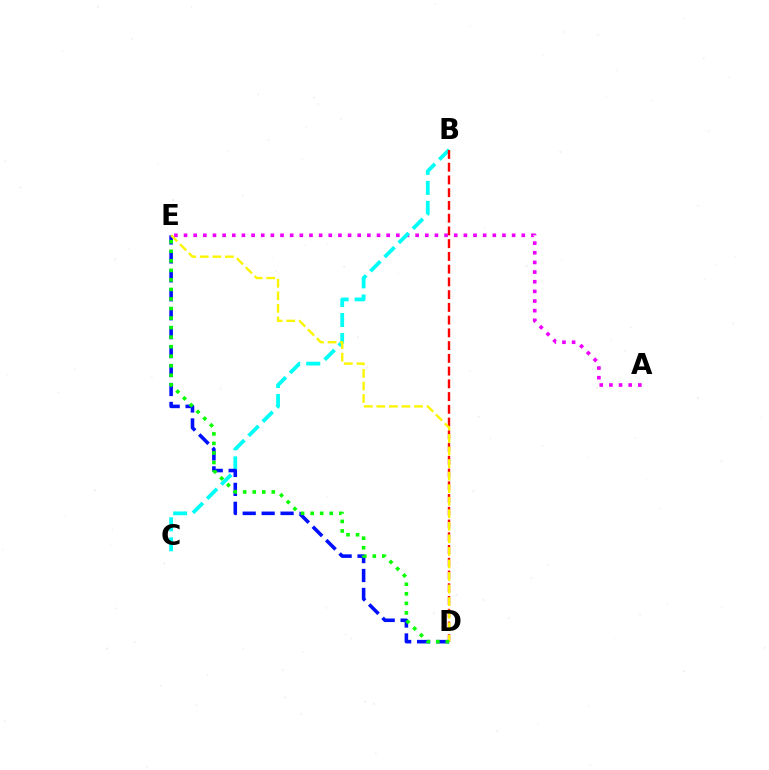{('A', 'E'): [{'color': '#ee00ff', 'line_style': 'dotted', 'thickness': 2.62}], ('B', 'C'): [{'color': '#00fff6', 'line_style': 'dashed', 'thickness': 2.72}], ('D', 'E'): [{'color': '#0010ff', 'line_style': 'dashed', 'thickness': 2.57}, {'color': '#fcf500', 'line_style': 'dashed', 'thickness': 1.7}, {'color': '#08ff00', 'line_style': 'dotted', 'thickness': 2.59}], ('B', 'D'): [{'color': '#ff0000', 'line_style': 'dashed', 'thickness': 1.73}]}